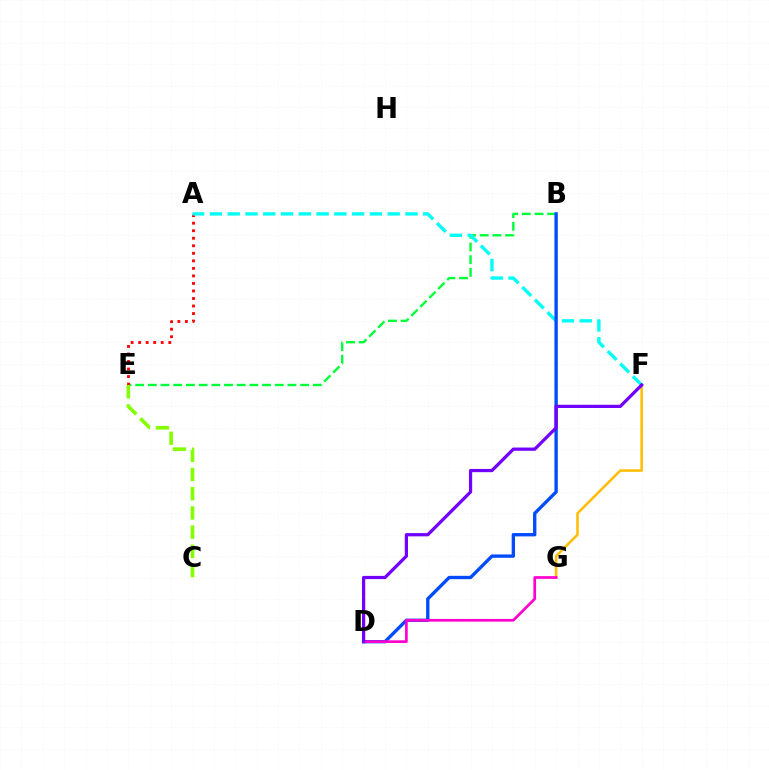{('B', 'E'): [{'color': '#00ff39', 'line_style': 'dashed', 'thickness': 1.72}], ('A', 'E'): [{'color': '#ff0000', 'line_style': 'dotted', 'thickness': 2.05}], ('F', 'G'): [{'color': '#ffbd00', 'line_style': 'solid', 'thickness': 1.83}], ('A', 'F'): [{'color': '#00fff6', 'line_style': 'dashed', 'thickness': 2.41}], ('B', 'D'): [{'color': '#004bff', 'line_style': 'solid', 'thickness': 2.41}], ('D', 'G'): [{'color': '#ff00cf', 'line_style': 'solid', 'thickness': 1.94}], ('D', 'F'): [{'color': '#7200ff', 'line_style': 'solid', 'thickness': 2.33}], ('C', 'E'): [{'color': '#84ff00', 'line_style': 'dashed', 'thickness': 2.61}]}